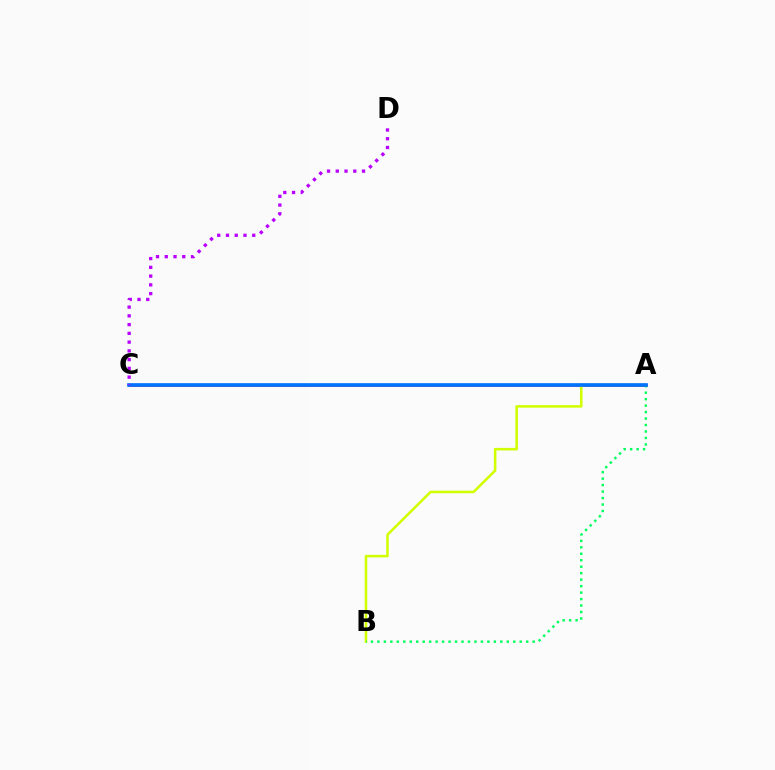{('A', 'C'): [{'color': '#ff0000', 'line_style': 'solid', 'thickness': 1.8}, {'color': '#0074ff', 'line_style': 'solid', 'thickness': 2.64}], ('A', 'B'): [{'color': '#d1ff00', 'line_style': 'solid', 'thickness': 1.84}, {'color': '#00ff5c', 'line_style': 'dotted', 'thickness': 1.76}], ('C', 'D'): [{'color': '#b900ff', 'line_style': 'dotted', 'thickness': 2.38}]}